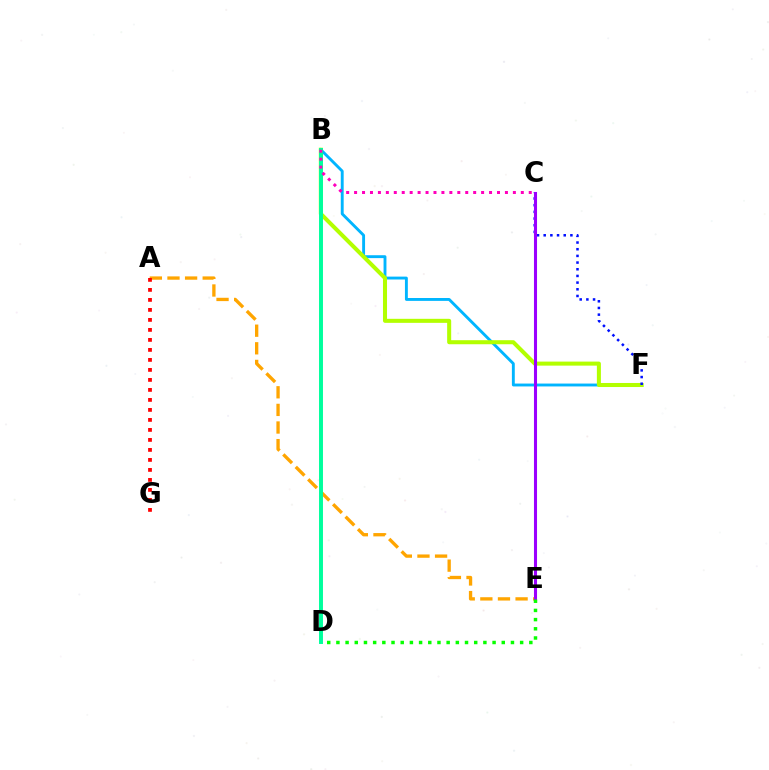{('B', 'F'): [{'color': '#00b5ff', 'line_style': 'solid', 'thickness': 2.08}, {'color': '#b3ff00', 'line_style': 'solid', 'thickness': 2.91}], ('A', 'E'): [{'color': '#ffa500', 'line_style': 'dashed', 'thickness': 2.39}], ('C', 'F'): [{'color': '#0010ff', 'line_style': 'dotted', 'thickness': 1.81}], ('B', 'D'): [{'color': '#00ff9d', 'line_style': 'solid', 'thickness': 2.84}], ('C', 'E'): [{'color': '#9b00ff', 'line_style': 'solid', 'thickness': 2.21}], ('B', 'C'): [{'color': '#ff00bd', 'line_style': 'dotted', 'thickness': 2.16}], ('A', 'G'): [{'color': '#ff0000', 'line_style': 'dotted', 'thickness': 2.72}], ('D', 'E'): [{'color': '#08ff00', 'line_style': 'dotted', 'thickness': 2.5}]}